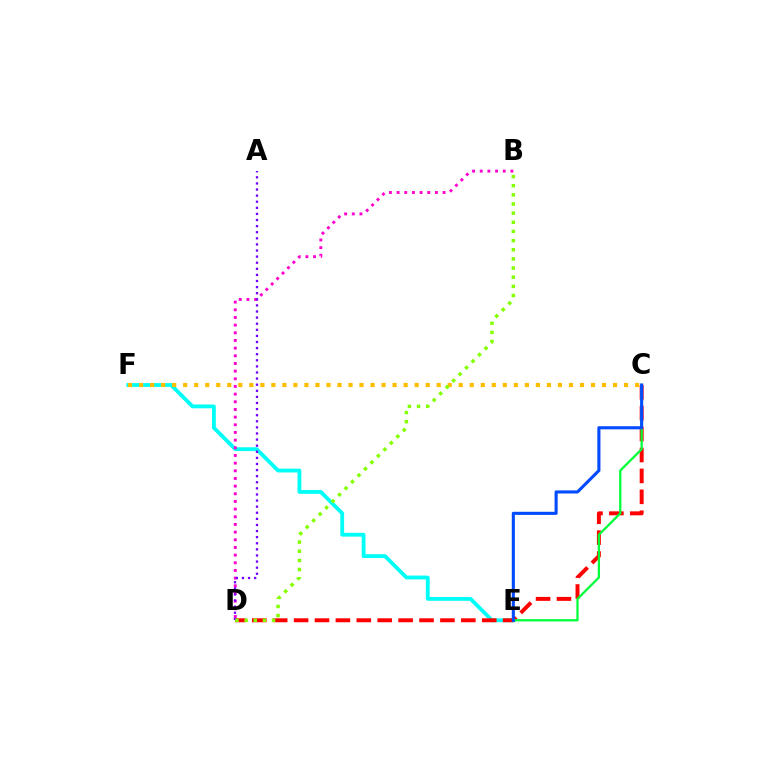{('E', 'F'): [{'color': '#00fff6', 'line_style': 'solid', 'thickness': 2.75}], ('C', 'D'): [{'color': '#ff0000', 'line_style': 'dashed', 'thickness': 2.84}], ('C', 'E'): [{'color': '#00ff39', 'line_style': 'solid', 'thickness': 1.63}, {'color': '#004bff', 'line_style': 'solid', 'thickness': 2.22}], ('B', 'D'): [{'color': '#ff00cf', 'line_style': 'dotted', 'thickness': 2.08}, {'color': '#84ff00', 'line_style': 'dotted', 'thickness': 2.49}], ('A', 'D'): [{'color': '#7200ff', 'line_style': 'dotted', 'thickness': 1.66}], ('C', 'F'): [{'color': '#ffbd00', 'line_style': 'dotted', 'thickness': 2.99}]}